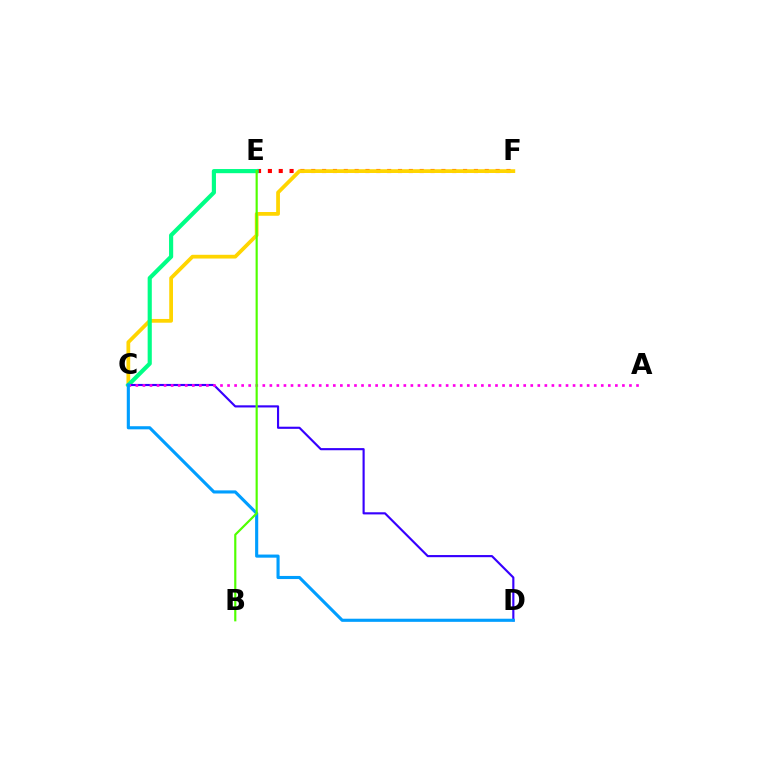{('E', 'F'): [{'color': '#ff0000', 'line_style': 'dotted', 'thickness': 2.95}], ('C', 'F'): [{'color': '#ffd500', 'line_style': 'solid', 'thickness': 2.7}], ('C', 'E'): [{'color': '#00ff86', 'line_style': 'solid', 'thickness': 2.99}], ('C', 'D'): [{'color': '#3700ff', 'line_style': 'solid', 'thickness': 1.54}, {'color': '#009eff', 'line_style': 'solid', 'thickness': 2.25}], ('A', 'C'): [{'color': '#ff00ed', 'line_style': 'dotted', 'thickness': 1.92}], ('B', 'E'): [{'color': '#4fff00', 'line_style': 'solid', 'thickness': 1.56}]}